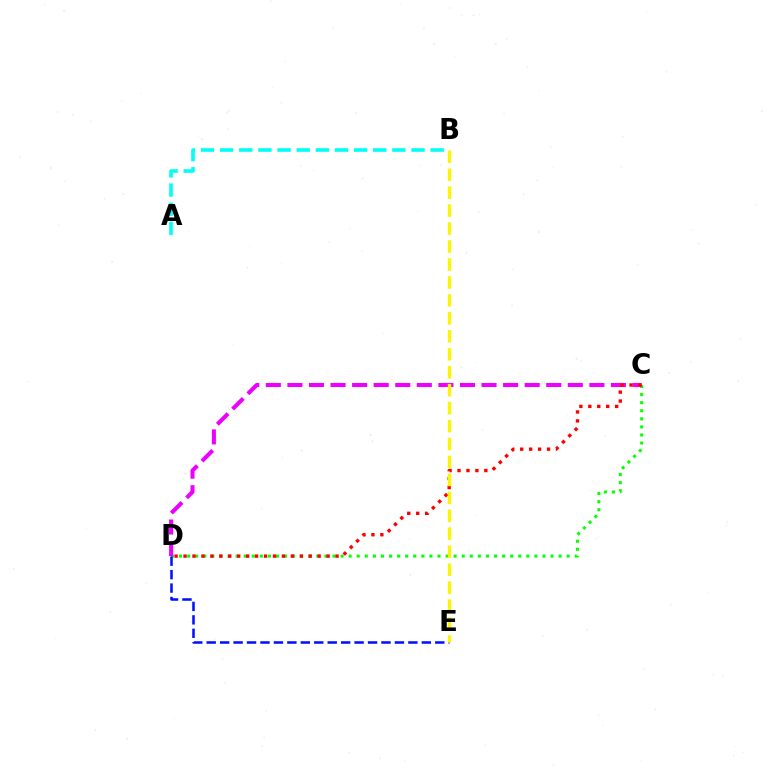{('C', 'D'): [{'color': '#08ff00', 'line_style': 'dotted', 'thickness': 2.19}, {'color': '#ee00ff', 'line_style': 'dashed', 'thickness': 2.93}, {'color': '#ff0000', 'line_style': 'dotted', 'thickness': 2.43}], ('D', 'E'): [{'color': '#0010ff', 'line_style': 'dashed', 'thickness': 1.83}], ('B', 'E'): [{'color': '#fcf500', 'line_style': 'dashed', 'thickness': 2.44}], ('A', 'B'): [{'color': '#00fff6', 'line_style': 'dashed', 'thickness': 2.6}]}